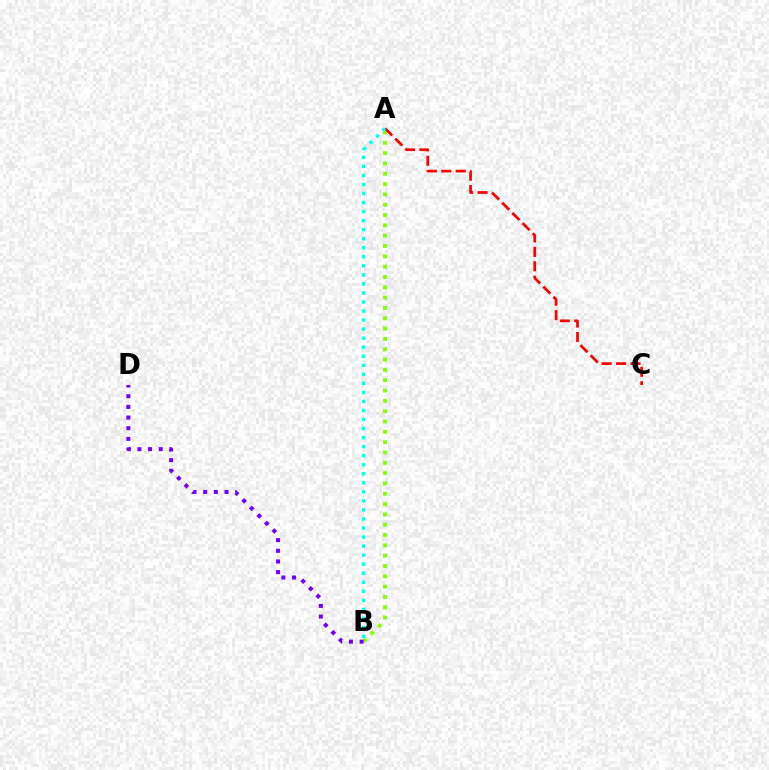{('A', 'B'): [{'color': '#84ff00', 'line_style': 'dotted', 'thickness': 2.8}, {'color': '#00fff6', 'line_style': 'dotted', 'thickness': 2.46}], ('A', 'C'): [{'color': '#ff0000', 'line_style': 'dashed', 'thickness': 1.96}], ('B', 'D'): [{'color': '#7200ff', 'line_style': 'dotted', 'thickness': 2.9}]}